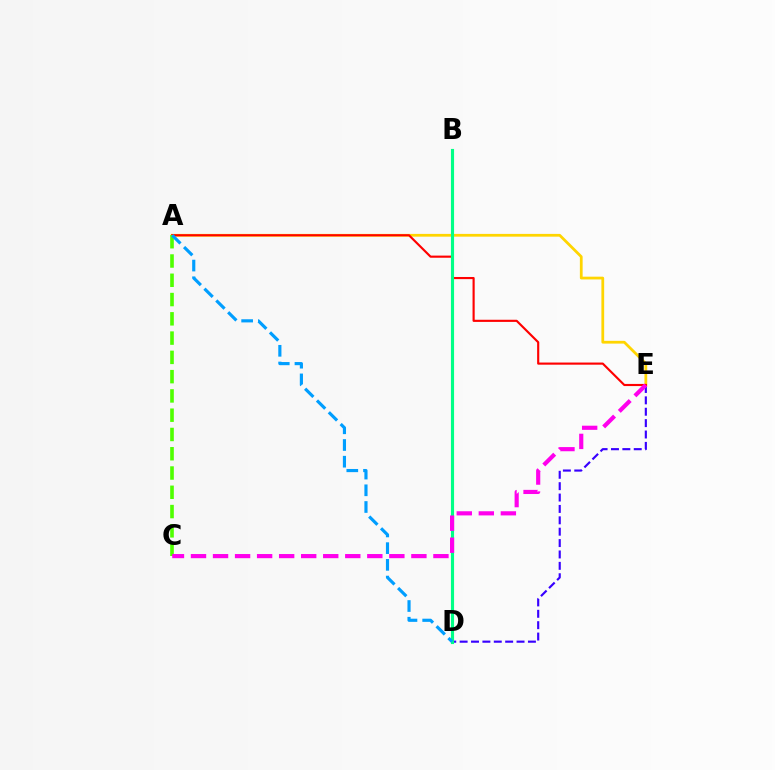{('D', 'E'): [{'color': '#3700ff', 'line_style': 'dashed', 'thickness': 1.55}], ('A', 'E'): [{'color': '#ffd500', 'line_style': 'solid', 'thickness': 1.99}, {'color': '#ff0000', 'line_style': 'solid', 'thickness': 1.54}], ('B', 'D'): [{'color': '#00ff86', 'line_style': 'solid', 'thickness': 2.26}], ('A', 'C'): [{'color': '#4fff00', 'line_style': 'dashed', 'thickness': 2.62}], ('C', 'E'): [{'color': '#ff00ed', 'line_style': 'dashed', 'thickness': 2.99}], ('A', 'D'): [{'color': '#009eff', 'line_style': 'dashed', 'thickness': 2.27}]}